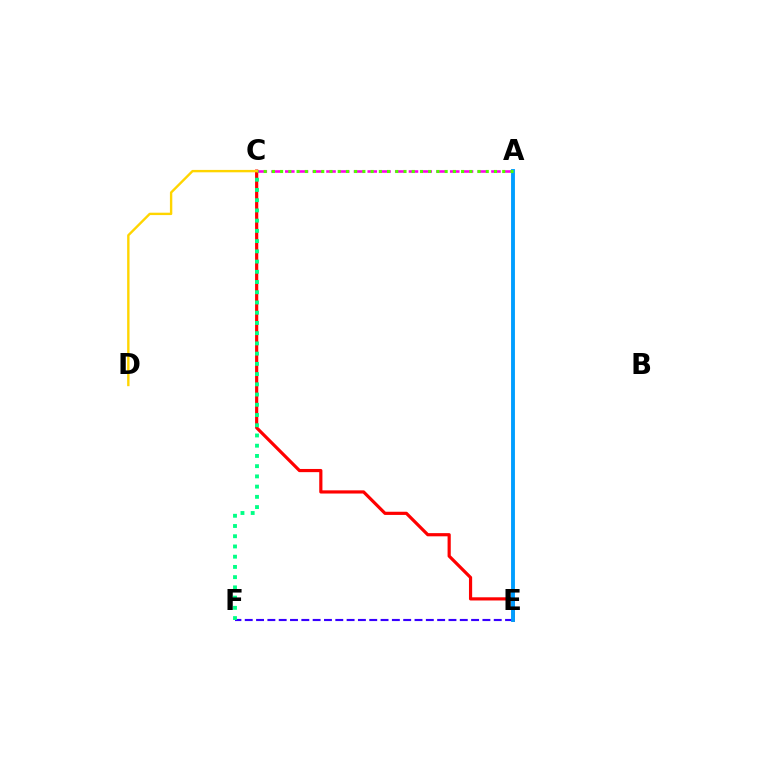{('C', 'E'): [{'color': '#ff0000', 'line_style': 'solid', 'thickness': 2.29}], ('E', 'F'): [{'color': '#3700ff', 'line_style': 'dashed', 'thickness': 1.54}], ('A', 'C'): [{'color': '#ff00ed', 'line_style': 'dashed', 'thickness': 1.87}, {'color': '#4fff00', 'line_style': 'dotted', 'thickness': 2.23}], ('A', 'E'): [{'color': '#009eff', 'line_style': 'solid', 'thickness': 2.8}], ('C', 'F'): [{'color': '#00ff86', 'line_style': 'dotted', 'thickness': 2.78}], ('C', 'D'): [{'color': '#ffd500', 'line_style': 'solid', 'thickness': 1.72}]}